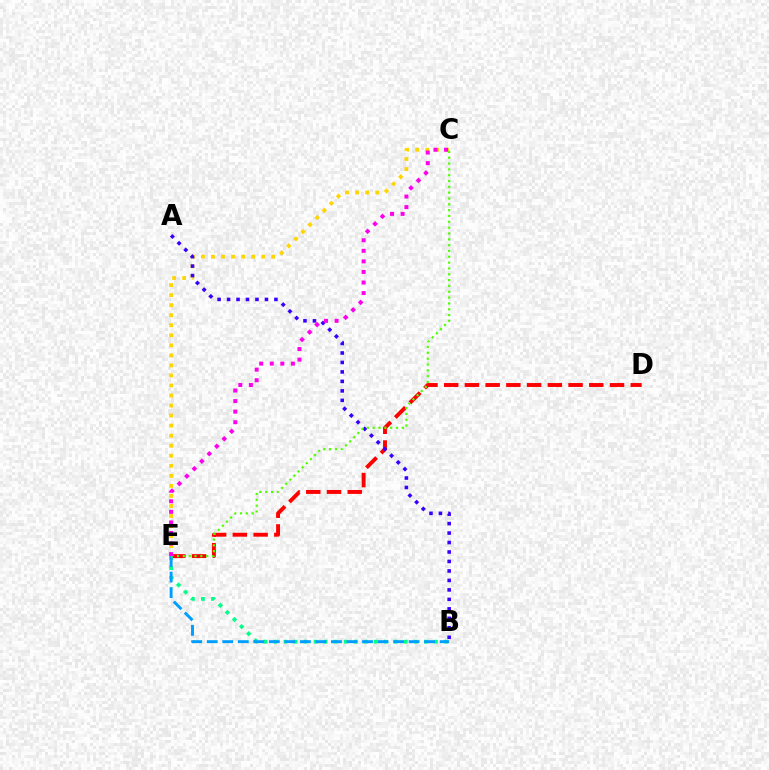{('D', 'E'): [{'color': '#ff0000', 'line_style': 'dashed', 'thickness': 2.82}], ('B', 'E'): [{'color': '#00ff86', 'line_style': 'dotted', 'thickness': 2.72}, {'color': '#009eff', 'line_style': 'dashed', 'thickness': 2.11}], ('C', 'E'): [{'color': '#ffd500', 'line_style': 'dotted', 'thickness': 2.73}, {'color': '#4fff00', 'line_style': 'dotted', 'thickness': 1.58}, {'color': '#ff00ed', 'line_style': 'dotted', 'thickness': 2.87}], ('A', 'B'): [{'color': '#3700ff', 'line_style': 'dotted', 'thickness': 2.57}]}